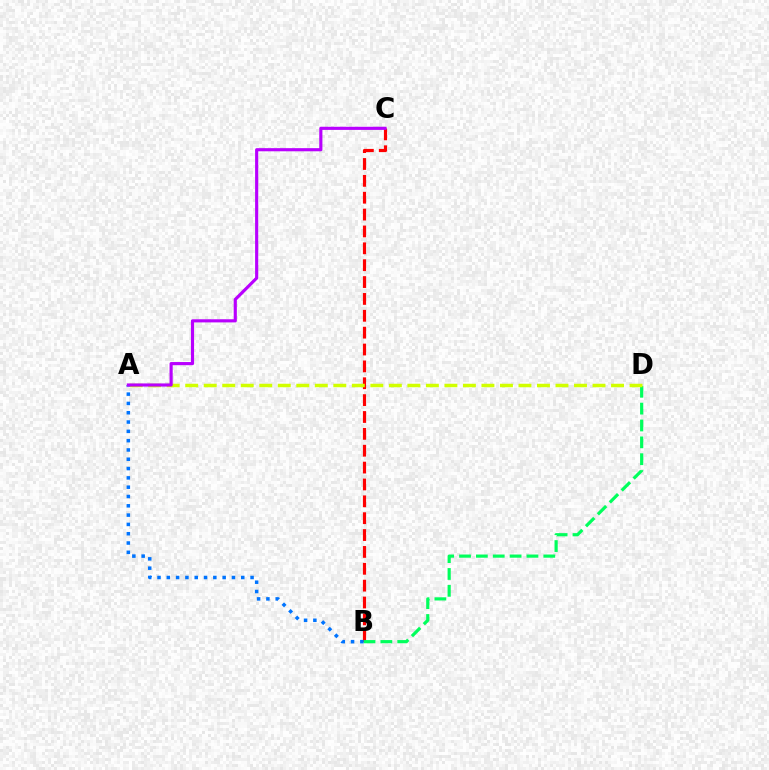{('B', 'C'): [{'color': '#ff0000', 'line_style': 'dashed', 'thickness': 2.29}], ('B', 'D'): [{'color': '#00ff5c', 'line_style': 'dashed', 'thickness': 2.29}], ('A', 'D'): [{'color': '#d1ff00', 'line_style': 'dashed', 'thickness': 2.52}], ('A', 'B'): [{'color': '#0074ff', 'line_style': 'dotted', 'thickness': 2.53}], ('A', 'C'): [{'color': '#b900ff', 'line_style': 'solid', 'thickness': 2.26}]}